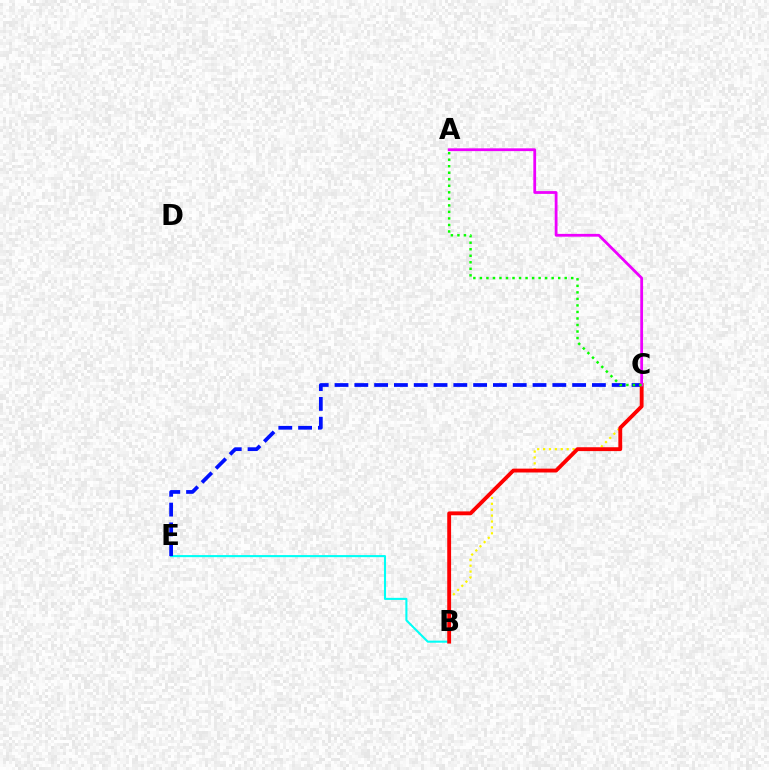{('B', 'E'): [{'color': '#00fff6', 'line_style': 'solid', 'thickness': 1.5}], ('B', 'C'): [{'color': '#fcf500', 'line_style': 'dotted', 'thickness': 1.6}, {'color': '#ff0000', 'line_style': 'solid', 'thickness': 2.77}], ('C', 'E'): [{'color': '#0010ff', 'line_style': 'dashed', 'thickness': 2.69}], ('A', 'C'): [{'color': '#ee00ff', 'line_style': 'solid', 'thickness': 2.01}, {'color': '#08ff00', 'line_style': 'dotted', 'thickness': 1.77}]}